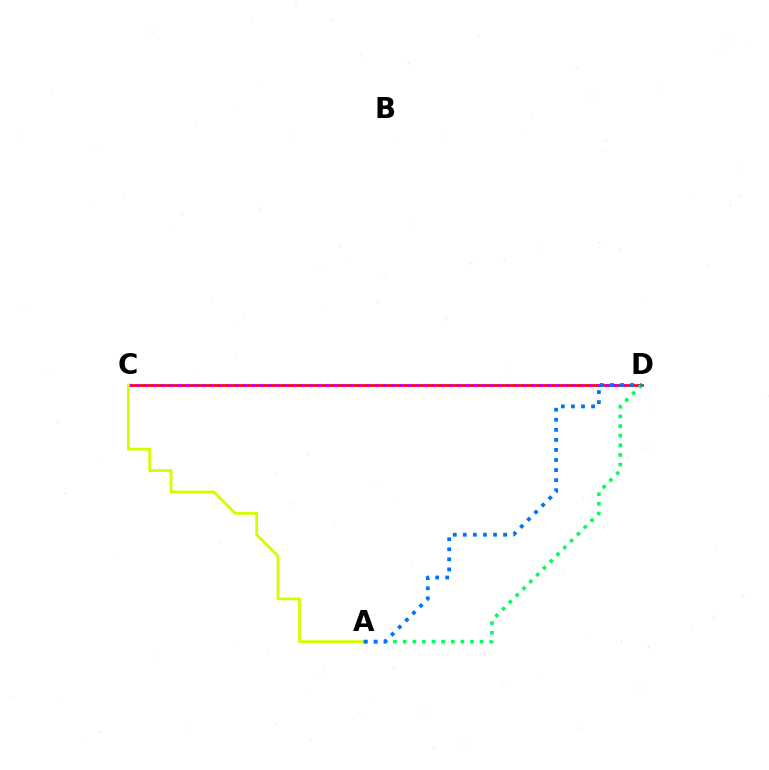{('C', 'D'): [{'color': '#ff0000', 'line_style': 'solid', 'thickness': 1.95}, {'color': '#b900ff', 'line_style': 'dotted', 'thickness': 2.23}], ('A', 'D'): [{'color': '#00ff5c', 'line_style': 'dotted', 'thickness': 2.61}, {'color': '#0074ff', 'line_style': 'dotted', 'thickness': 2.74}], ('A', 'C'): [{'color': '#d1ff00', 'line_style': 'solid', 'thickness': 2.01}]}